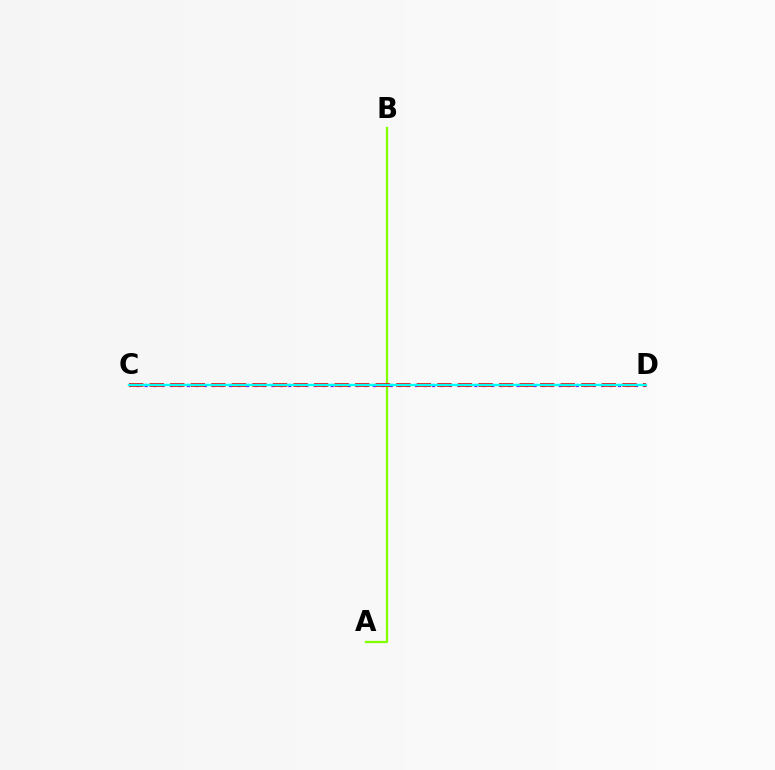{('C', 'D'): [{'color': '#7200ff', 'line_style': 'dotted', 'thickness': 2.3}, {'color': '#ff0000', 'line_style': 'dashed', 'thickness': 2.79}, {'color': '#00fff6', 'line_style': 'solid', 'thickness': 1.71}], ('A', 'B'): [{'color': '#84ff00', 'line_style': 'solid', 'thickness': 1.64}]}